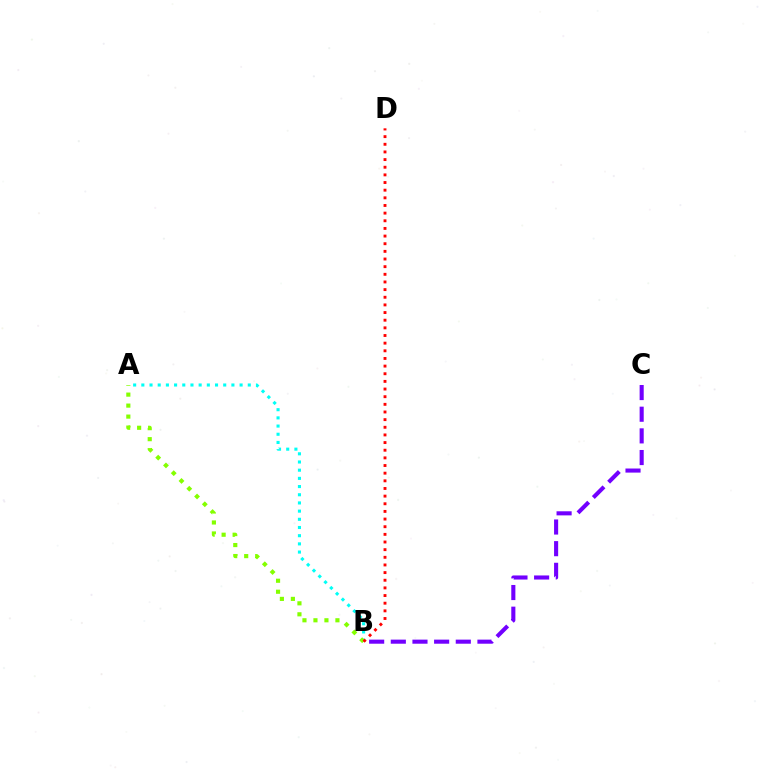{('B', 'C'): [{'color': '#7200ff', 'line_style': 'dashed', 'thickness': 2.94}], ('A', 'B'): [{'color': '#00fff6', 'line_style': 'dotted', 'thickness': 2.22}, {'color': '#84ff00', 'line_style': 'dotted', 'thickness': 2.99}], ('B', 'D'): [{'color': '#ff0000', 'line_style': 'dotted', 'thickness': 2.08}]}